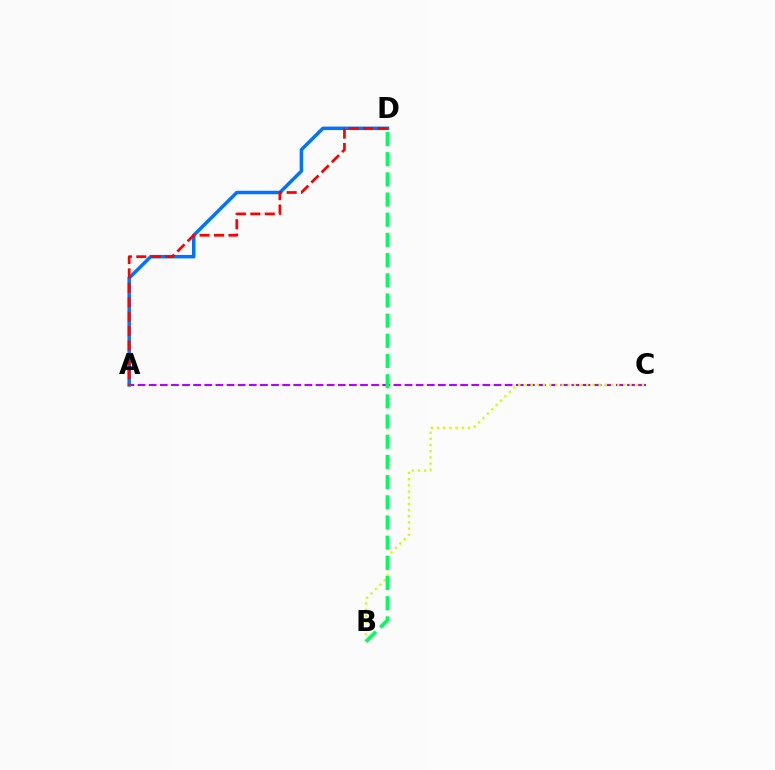{('A', 'C'): [{'color': '#b900ff', 'line_style': 'dashed', 'thickness': 1.51}], ('B', 'C'): [{'color': '#d1ff00', 'line_style': 'dotted', 'thickness': 1.68}], ('A', 'D'): [{'color': '#0074ff', 'line_style': 'solid', 'thickness': 2.51}, {'color': '#ff0000', 'line_style': 'dashed', 'thickness': 1.96}], ('B', 'D'): [{'color': '#00ff5c', 'line_style': 'dashed', 'thickness': 2.74}]}